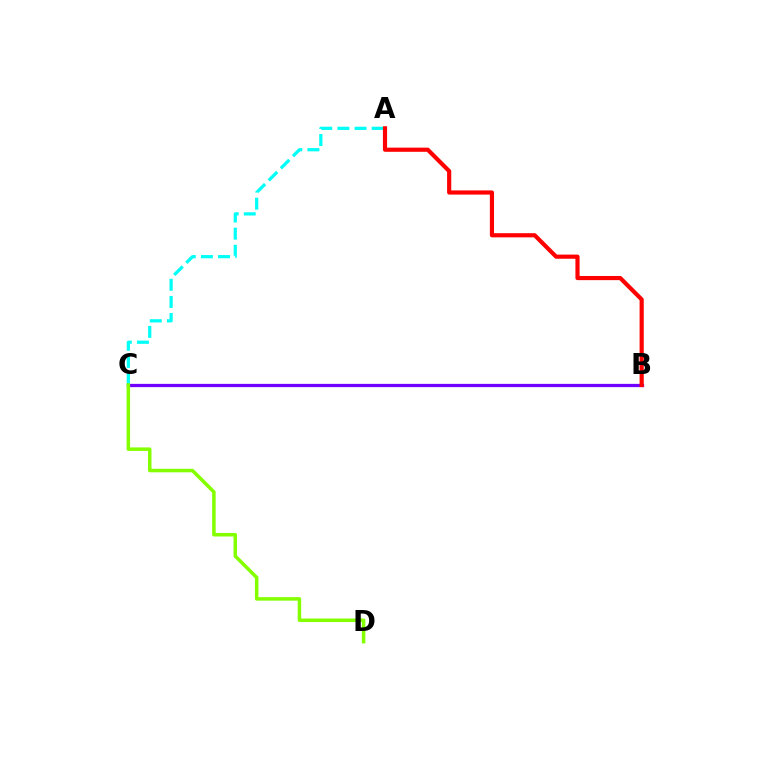{('B', 'C'): [{'color': '#7200ff', 'line_style': 'solid', 'thickness': 2.35}], ('A', 'C'): [{'color': '#00fff6', 'line_style': 'dashed', 'thickness': 2.33}], ('C', 'D'): [{'color': '#84ff00', 'line_style': 'solid', 'thickness': 2.53}], ('A', 'B'): [{'color': '#ff0000', 'line_style': 'solid', 'thickness': 3.0}]}